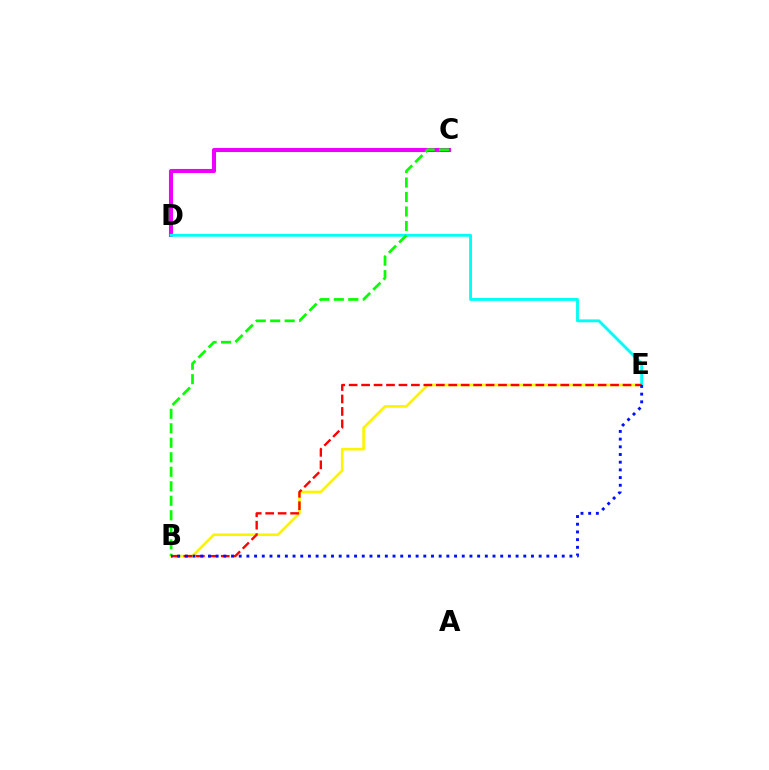{('C', 'D'): [{'color': '#ee00ff', 'line_style': 'solid', 'thickness': 2.94}], ('B', 'E'): [{'color': '#fcf500', 'line_style': 'solid', 'thickness': 1.92}, {'color': '#ff0000', 'line_style': 'dashed', 'thickness': 1.69}, {'color': '#0010ff', 'line_style': 'dotted', 'thickness': 2.09}], ('D', 'E'): [{'color': '#00fff6', 'line_style': 'solid', 'thickness': 2.07}], ('B', 'C'): [{'color': '#08ff00', 'line_style': 'dashed', 'thickness': 1.97}]}